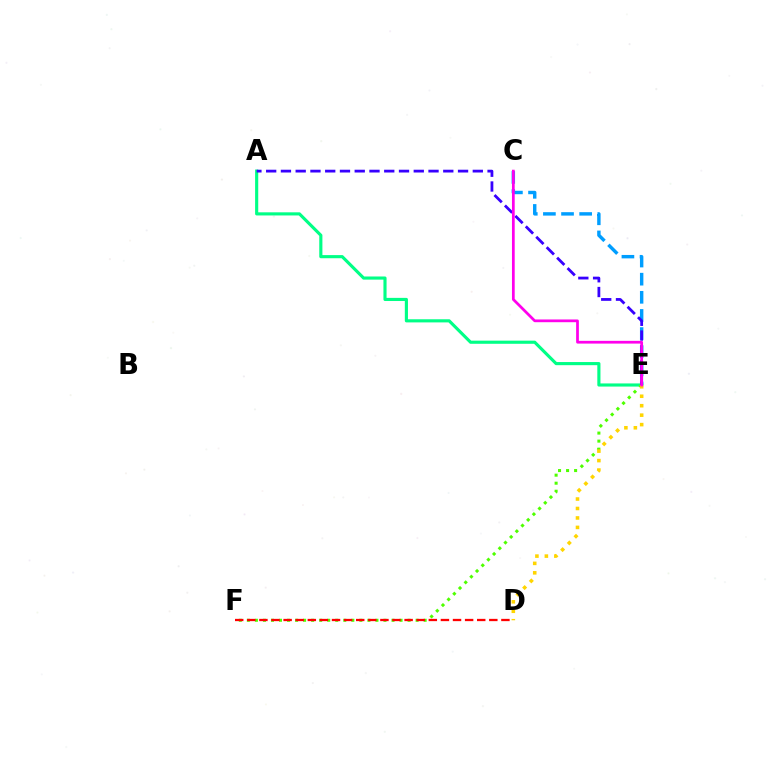{('C', 'E'): [{'color': '#009eff', 'line_style': 'dashed', 'thickness': 2.46}, {'color': '#ff00ed', 'line_style': 'solid', 'thickness': 1.97}], ('A', 'E'): [{'color': '#00ff86', 'line_style': 'solid', 'thickness': 2.26}, {'color': '#3700ff', 'line_style': 'dashed', 'thickness': 2.01}], ('E', 'F'): [{'color': '#4fff00', 'line_style': 'dotted', 'thickness': 2.18}], ('D', 'F'): [{'color': '#ff0000', 'line_style': 'dashed', 'thickness': 1.64}], ('D', 'E'): [{'color': '#ffd500', 'line_style': 'dotted', 'thickness': 2.57}]}